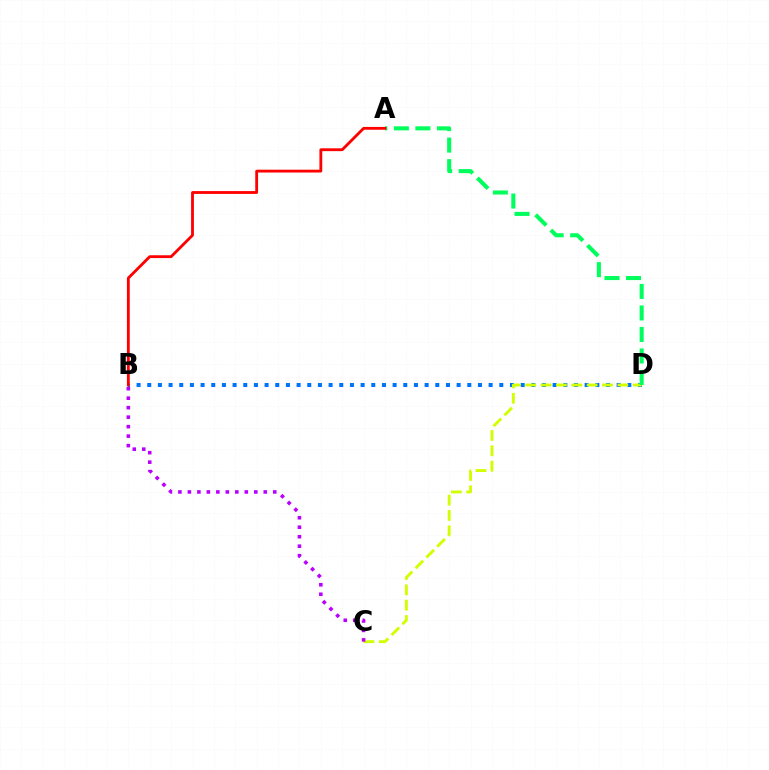{('B', 'D'): [{'color': '#0074ff', 'line_style': 'dotted', 'thickness': 2.9}], ('C', 'D'): [{'color': '#d1ff00', 'line_style': 'dashed', 'thickness': 2.08}], ('B', 'C'): [{'color': '#b900ff', 'line_style': 'dotted', 'thickness': 2.58}], ('A', 'D'): [{'color': '#00ff5c', 'line_style': 'dashed', 'thickness': 2.92}], ('A', 'B'): [{'color': '#ff0000', 'line_style': 'solid', 'thickness': 2.03}]}